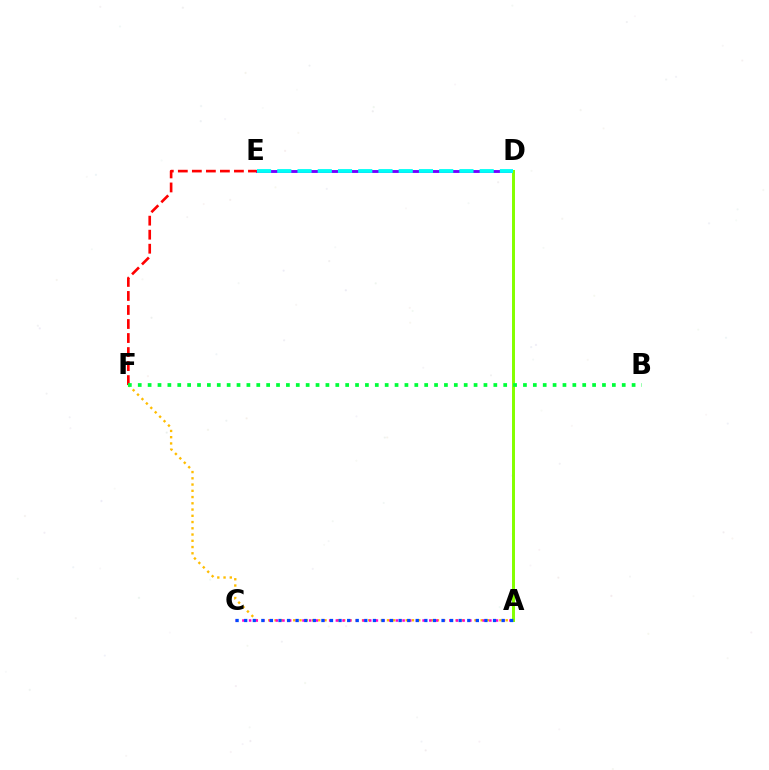{('D', 'E'): [{'color': '#7200ff', 'line_style': 'solid', 'thickness': 2.06}, {'color': '#00fff6', 'line_style': 'dashed', 'thickness': 2.75}], ('A', 'D'): [{'color': '#84ff00', 'line_style': 'solid', 'thickness': 2.14}], ('A', 'F'): [{'color': '#ffbd00', 'line_style': 'dotted', 'thickness': 1.7}], ('A', 'C'): [{'color': '#ff00cf', 'line_style': 'dotted', 'thickness': 1.81}, {'color': '#004bff', 'line_style': 'dotted', 'thickness': 2.33}], ('E', 'F'): [{'color': '#ff0000', 'line_style': 'dashed', 'thickness': 1.91}], ('B', 'F'): [{'color': '#00ff39', 'line_style': 'dotted', 'thickness': 2.68}]}